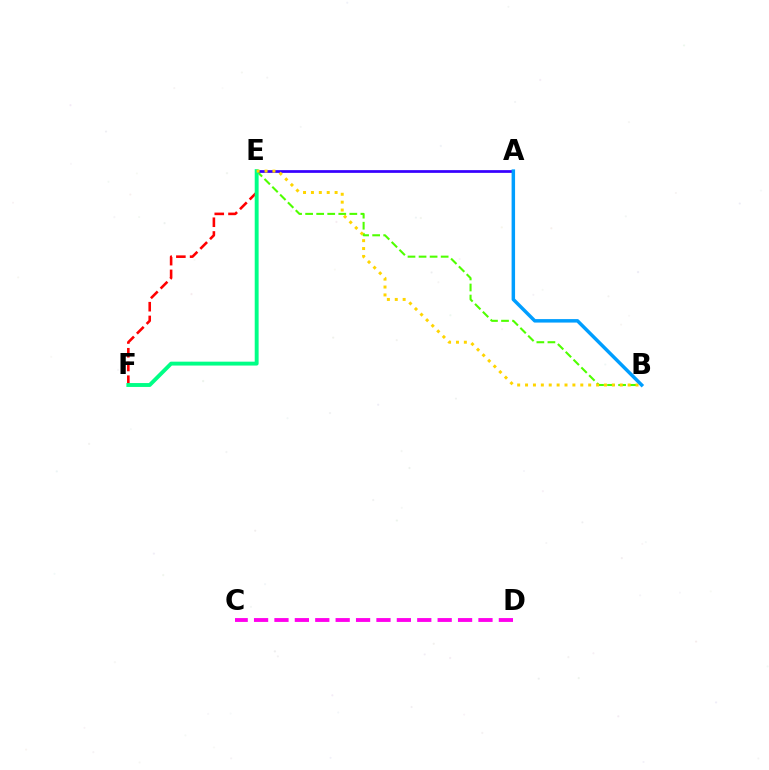{('E', 'F'): [{'color': '#ff0000', 'line_style': 'dashed', 'thickness': 1.87}, {'color': '#00ff86', 'line_style': 'solid', 'thickness': 2.8}], ('B', 'E'): [{'color': '#4fff00', 'line_style': 'dashed', 'thickness': 1.5}, {'color': '#ffd500', 'line_style': 'dotted', 'thickness': 2.14}], ('A', 'E'): [{'color': '#3700ff', 'line_style': 'solid', 'thickness': 1.96}], ('C', 'D'): [{'color': '#ff00ed', 'line_style': 'dashed', 'thickness': 2.77}], ('A', 'B'): [{'color': '#009eff', 'line_style': 'solid', 'thickness': 2.5}]}